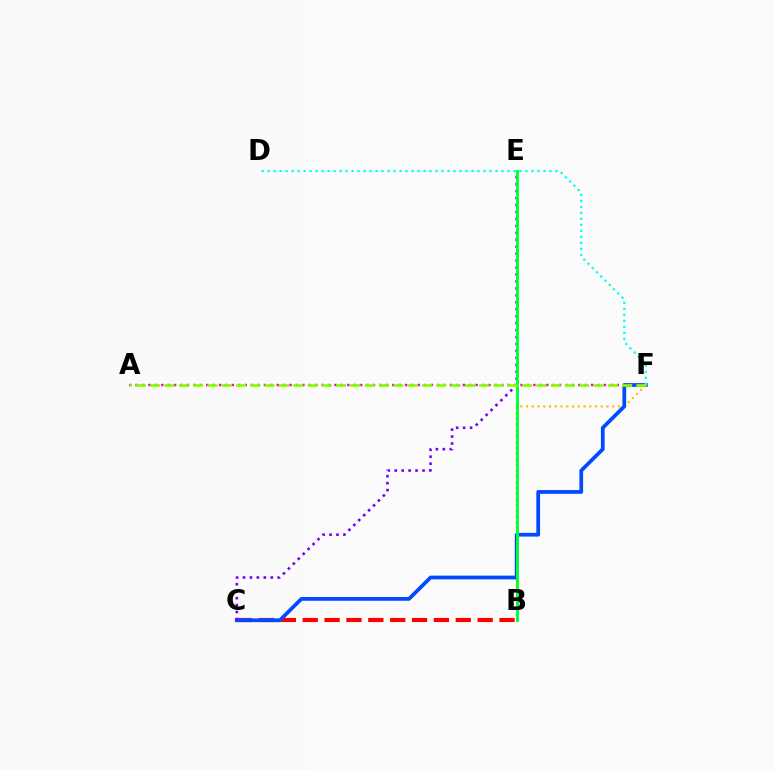{('B', 'F'): [{'color': '#ffbd00', 'line_style': 'dotted', 'thickness': 1.56}], ('B', 'C'): [{'color': '#ff0000', 'line_style': 'dashed', 'thickness': 2.97}], ('C', 'F'): [{'color': '#004bff', 'line_style': 'solid', 'thickness': 2.7}], ('C', 'E'): [{'color': '#7200ff', 'line_style': 'dotted', 'thickness': 1.89}], ('D', 'F'): [{'color': '#00fff6', 'line_style': 'dotted', 'thickness': 1.63}], ('B', 'E'): [{'color': '#00ff39', 'line_style': 'solid', 'thickness': 2.07}], ('A', 'F'): [{'color': '#ff00cf', 'line_style': 'dotted', 'thickness': 1.74}, {'color': '#84ff00', 'line_style': 'dashed', 'thickness': 1.94}]}